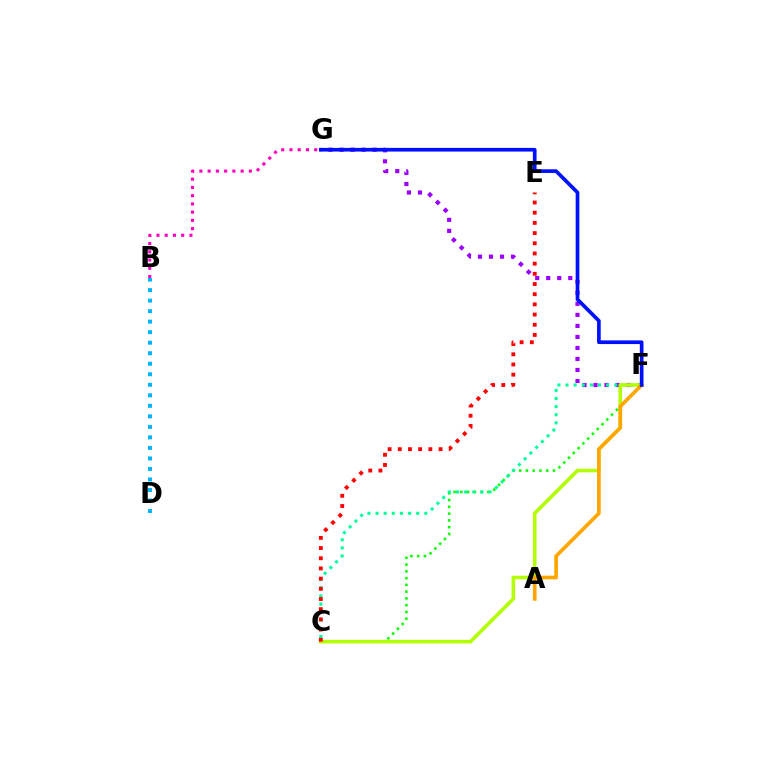{('C', 'F'): [{'color': '#08ff00', 'line_style': 'dotted', 'thickness': 1.84}, {'color': '#00ff9d', 'line_style': 'dotted', 'thickness': 2.21}, {'color': '#b3ff00', 'line_style': 'solid', 'thickness': 2.55}], ('B', 'G'): [{'color': '#ff00bd', 'line_style': 'dotted', 'thickness': 2.24}], ('F', 'G'): [{'color': '#9b00ff', 'line_style': 'dotted', 'thickness': 2.99}, {'color': '#0010ff', 'line_style': 'solid', 'thickness': 2.64}], ('B', 'D'): [{'color': '#00b5ff', 'line_style': 'dotted', 'thickness': 2.86}], ('A', 'F'): [{'color': '#ffa500', 'line_style': 'solid', 'thickness': 2.65}], ('C', 'E'): [{'color': '#ff0000', 'line_style': 'dotted', 'thickness': 2.77}]}